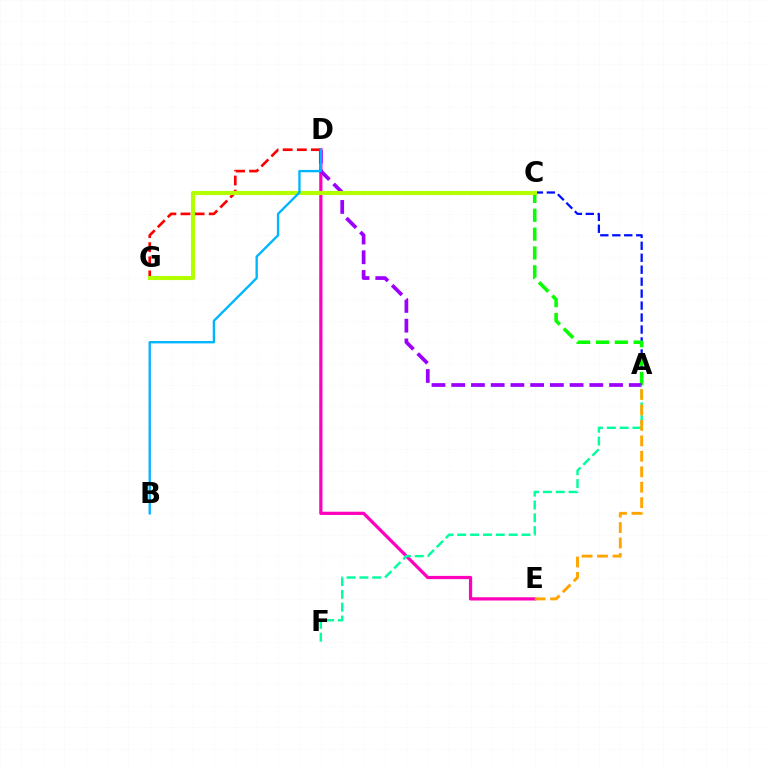{('A', 'C'): [{'color': '#0010ff', 'line_style': 'dashed', 'thickness': 1.62}, {'color': '#08ff00', 'line_style': 'dashed', 'thickness': 2.56}], ('D', 'G'): [{'color': '#ff0000', 'line_style': 'dashed', 'thickness': 1.92}], ('D', 'E'): [{'color': '#ff00bd', 'line_style': 'solid', 'thickness': 2.33}], ('A', 'D'): [{'color': '#9b00ff', 'line_style': 'dashed', 'thickness': 2.68}], ('C', 'G'): [{'color': '#b3ff00', 'line_style': 'solid', 'thickness': 2.95}], ('A', 'F'): [{'color': '#00ff9d', 'line_style': 'dashed', 'thickness': 1.74}], ('B', 'D'): [{'color': '#00b5ff', 'line_style': 'solid', 'thickness': 1.69}], ('A', 'E'): [{'color': '#ffa500', 'line_style': 'dashed', 'thickness': 2.1}]}